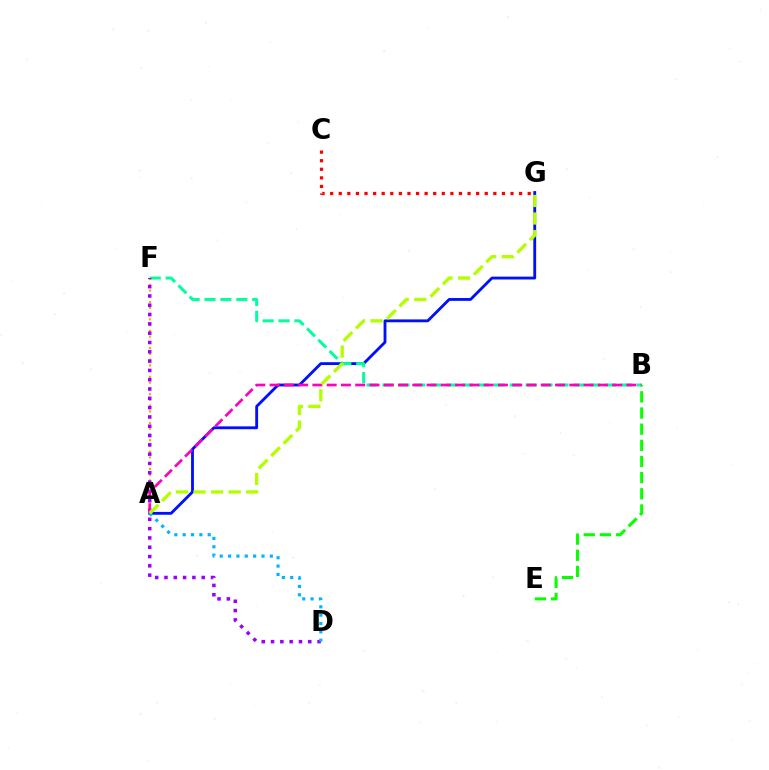{('A', 'G'): [{'color': '#0010ff', 'line_style': 'solid', 'thickness': 2.05}, {'color': '#b3ff00', 'line_style': 'dashed', 'thickness': 2.38}], ('B', 'F'): [{'color': '#00ff9d', 'line_style': 'dashed', 'thickness': 2.16}], ('A', 'F'): [{'color': '#ffa500', 'line_style': 'dotted', 'thickness': 1.56}], ('D', 'F'): [{'color': '#9b00ff', 'line_style': 'dotted', 'thickness': 2.53}], ('A', 'D'): [{'color': '#00b5ff', 'line_style': 'dotted', 'thickness': 2.27}], ('A', 'B'): [{'color': '#ff00bd', 'line_style': 'dashed', 'thickness': 1.94}], ('B', 'E'): [{'color': '#08ff00', 'line_style': 'dashed', 'thickness': 2.19}], ('C', 'G'): [{'color': '#ff0000', 'line_style': 'dotted', 'thickness': 2.33}]}